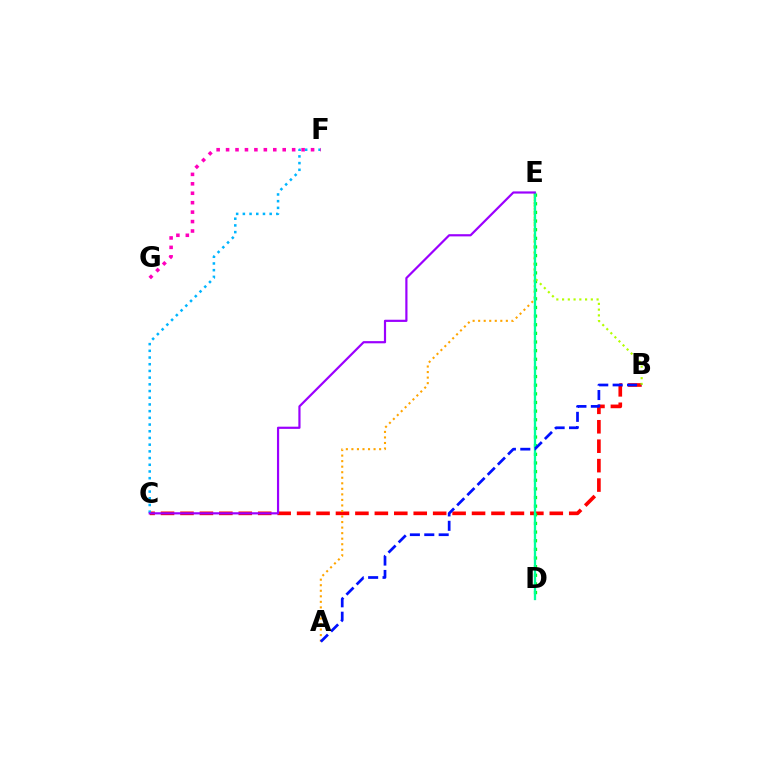{('B', 'C'): [{'color': '#ff0000', 'line_style': 'dashed', 'thickness': 2.64}], ('D', 'E'): [{'color': '#08ff00', 'line_style': 'dotted', 'thickness': 2.35}, {'color': '#00ff9d', 'line_style': 'solid', 'thickness': 1.67}], ('B', 'E'): [{'color': '#b3ff00', 'line_style': 'dotted', 'thickness': 1.56}], ('A', 'E'): [{'color': '#ffa500', 'line_style': 'dotted', 'thickness': 1.51}], ('C', 'F'): [{'color': '#00b5ff', 'line_style': 'dotted', 'thickness': 1.82}], ('F', 'G'): [{'color': '#ff00bd', 'line_style': 'dotted', 'thickness': 2.56}], ('C', 'E'): [{'color': '#9b00ff', 'line_style': 'solid', 'thickness': 1.58}], ('A', 'B'): [{'color': '#0010ff', 'line_style': 'dashed', 'thickness': 1.96}]}